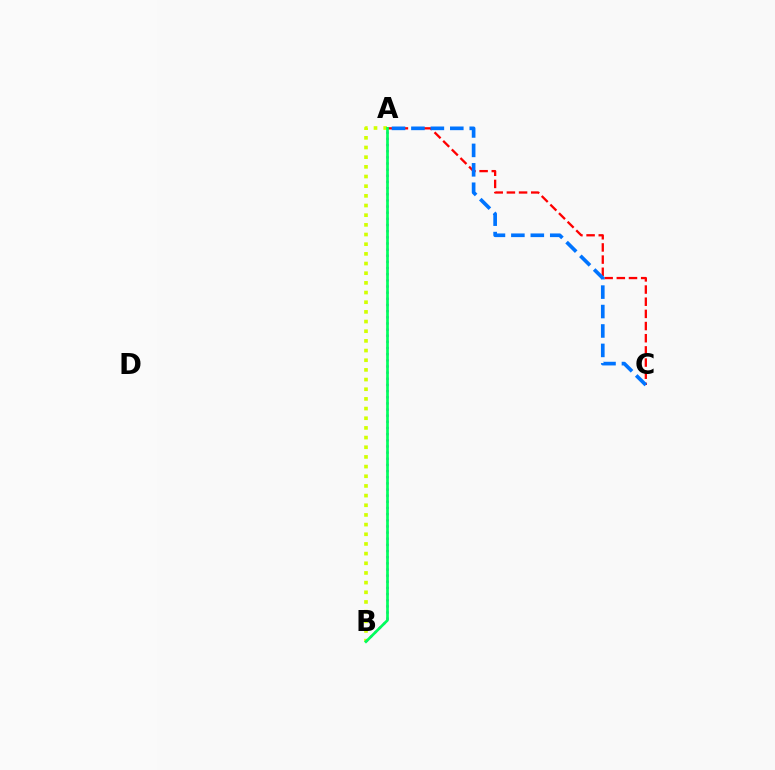{('A', 'B'): [{'color': '#d1ff00', 'line_style': 'dotted', 'thickness': 2.63}, {'color': '#b900ff', 'line_style': 'dotted', 'thickness': 1.67}, {'color': '#00ff5c', 'line_style': 'solid', 'thickness': 1.94}], ('A', 'C'): [{'color': '#ff0000', 'line_style': 'dashed', 'thickness': 1.65}, {'color': '#0074ff', 'line_style': 'dashed', 'thickness': 2.64}]}